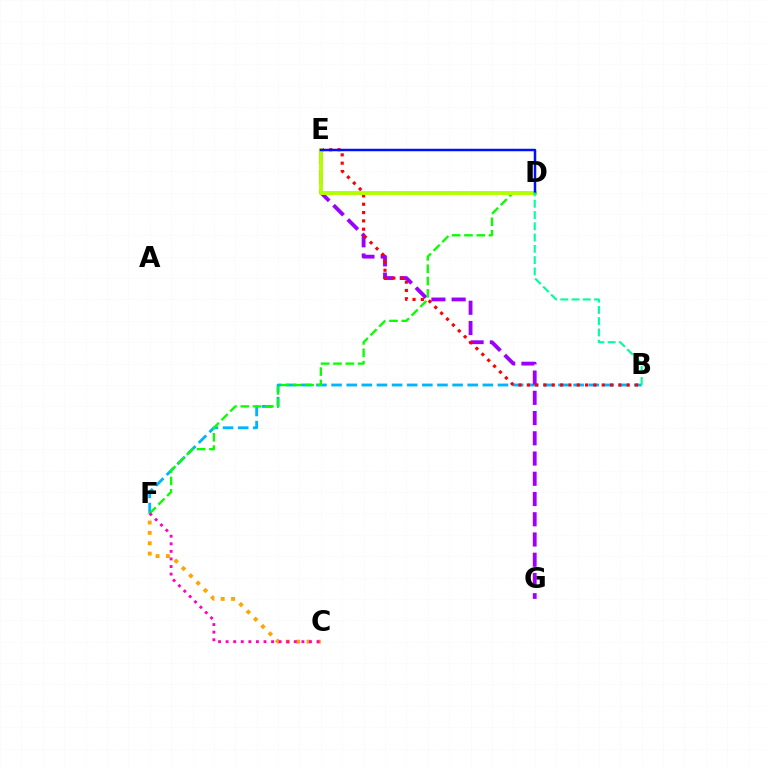{('B', 'F'): [{'color': '#00b5ff', 'line_style': 'dashed', 'thickness': 2.06}], ('E', 'G'): [{'color': '#9b00ff', 'line_style': 'dashed', 'thickness': 2.75}], ('B', 'E'): [{'color': '#ff0000', 'line_style': 'dotted', 'thickness': 2.26}], ('C', 'F'): [{'color': '#ffa500', 'line_style': 'dotted', 'thickness': 2.81}, {'color': '#ff00bd', 'line_style': 'dotted', 'thickness': 2.06}], ('D', 'F'): [{'color': '#08ff00', 'line_style': 'dashed', 'thickness': 1.67}], ('D', 'E'): [{'color': '#b3ff00', 'line_style': 'solid', 'thickness': 2.81}, {'color': '#0010ff', 'line_style': 'solid', 'thickness': 1.79}], ('B', 'D'): [{'color': '#00ff9d', 'line_style': 'dashed', 'thickness': 1.53}]}